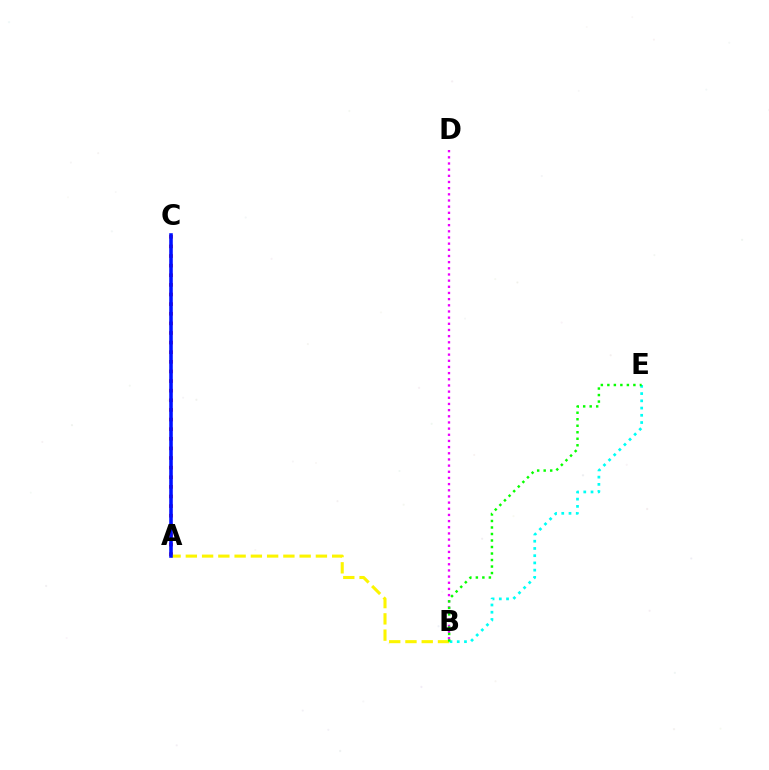{('A', 'C'): [{'color': '#ff0000', 'line_style': 'dotted', 'thickness': 2.61}, {'color': '#0010ff', 'line_style': 'solid', 'thickness': 2.57}], ('A', 'B'): [{'color': '#fcf500', 'line_style': 'dashed', 'thickness': 2.21}], ('B', 'E'): [{'color': '#00fff6', 'line_style': 'dotted', 'thickness': 1.97}, {'color': '#08ff00', 'line_style': 'dotted', 'thickness': 1.77}], ('B', 'D'): [{'color': '#ee00ff', 'line_style': 'dotted', 'thickness': 1.68}]}